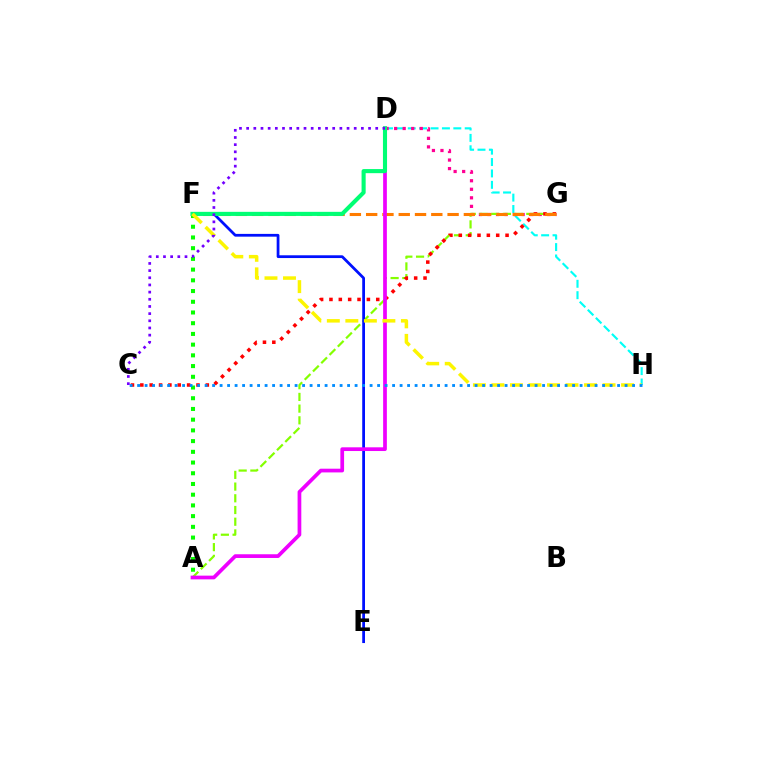{('D', 'H'): [{'color': '#00fff6', 'line_style': 'dashed', 'thickness': 1.55}], ('D', 'G'): [{'color': '#ff0094', 'line_style': 'dotted', 'thickness': 2.32}], ('A', 'G'): [{'color': '#84ff00', 'line_style': 'dashed', 'thickness': 1.59}], ('C', 'G'): [{'color': '#ff0000', 'line_style': 'dotted', 'thickness': 2.54}], ('F', 'G'): [{'color': '#ff7c00', 'line_style': 'dashed', 'thickness': 2.21}], ('A', 'F'): [{'color': '#08ff00', 'line_style': 'dotted', 'thickness': 2.91}], ('E', 'F'): [{'color': '#0010ff', 'line_style': 'solid', 'thickness': 1.99}], ('A', 'D'): [{'color': '#ee00ff', 'line_style': 'solid', 'thickness': 2.68}], ('D', 'F'): [{'color': '#00ff74', 'line_style': 'solid', 'thickness': 2.95}], ('F', 'H'): [{'color': '#fcf500', 'line_style': 'dashed', 'thickness': 2.52}], ('C', 'H'): [{'color': '#008cff', 'line_style': 'dotted', 'thickness': 2.04}], ('C', 'D'): [{'color': '#7200ff', 'line_style': 'dotted', 'thickness': 1.95}]}